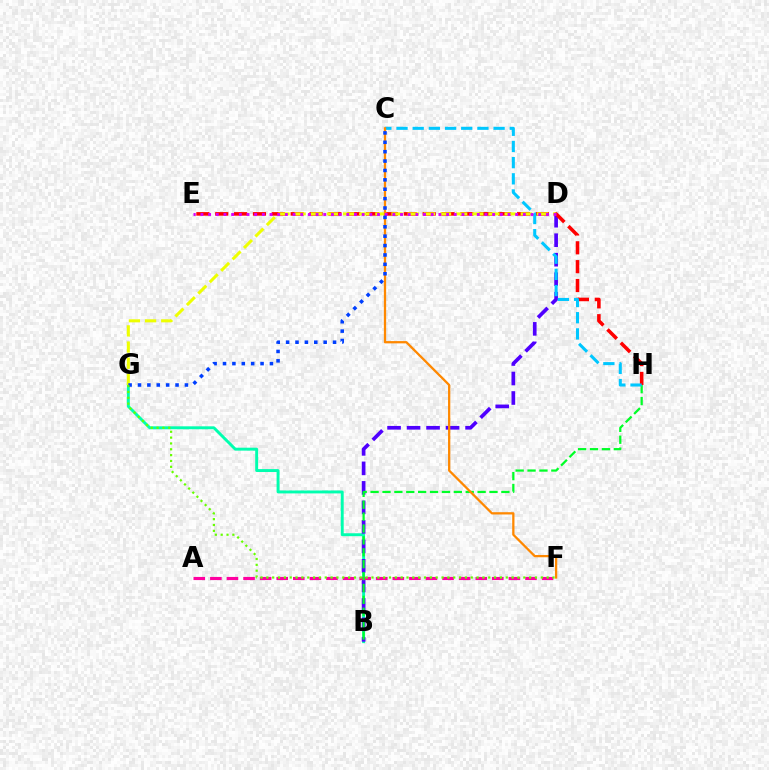{('B', 'G'): [{'color': '#00ffaf', 'line_style': 'solid', 'thickness': 2.11}], ('B', 'D'): [{'color': '#4f00ff', 'line_style': 'dashed', 'thickness': 2.65}], ('E', 'H'): [{'color': '#ff0000', 'line_style': 'dashed', 'thickness': 2.56}], ('A', 'F'): [{'color': '#ff00a0', 'line_style': 'dashed', 'thickness': 2.25}], ('B', 'H'): [{'color': '#00ff27', 'line_style': 'dashed', 'thickness': 1.62}], ('C', 'H'): [{'color': '#00c7ff', 'line_style': 'dashed', 'thickness': 2.2}], ('D', 'G'): [{'color': '#eeff00', 'line_style': 'dashed', 'thickness': 2.19}], ('C', 'F'): [{'color': '#ff8800', 'line_style': 'solid', 'thickness': 1.64}], ('D', 'E'): [{'color': '#d600ff', 'line_style': 'dotted', 'thickness': 2.09}], ('C', 'G'): [{'color': '#003fff', 'line_style': 'dotted', 'thickness': 2.55}], ('F', 'G'): [{'color': '#66ff00', 'line_style': 'dotted', 'thickness': 1.59}]}